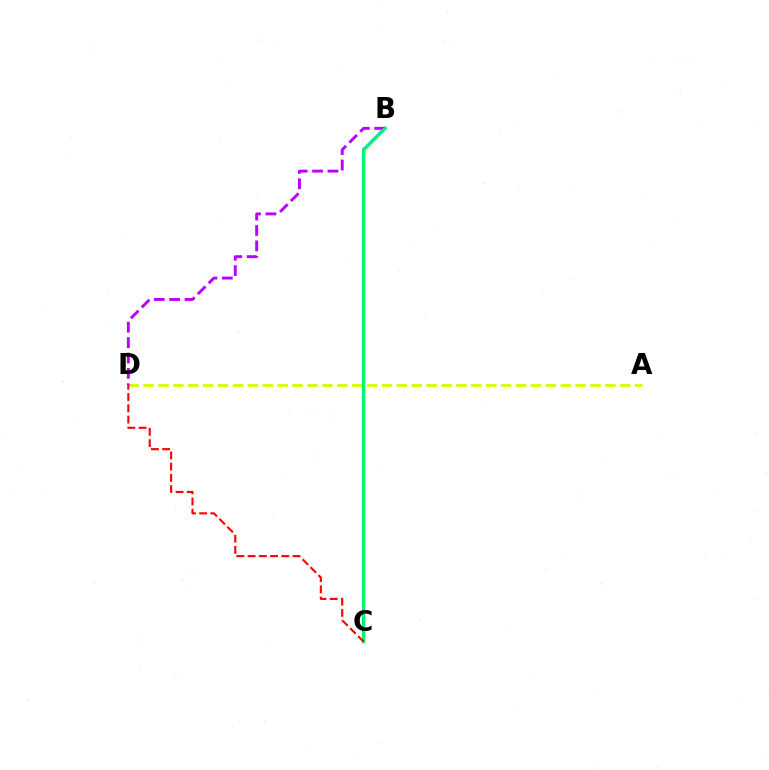{('A', 'D'): [{'color': '#d1ff00', 'line_style': 'dashed', 'thickness': 2.02}], ('B', 'C'): [{'color': '#0074ff', 'line_style': 'solid', 'thickness': 2.25}, {'color': '#00ff5c', 'line_style': 'solid', 'thickness': 2.03}], ('B', 'D'): [{'color': '#b900ff', 'line_style': 'dashed', 'thickness': 2.09}], ('C', 'D'): [{'color': '#ff0000', 'line_style': 'dashed', 'thickness': 1.53}]}